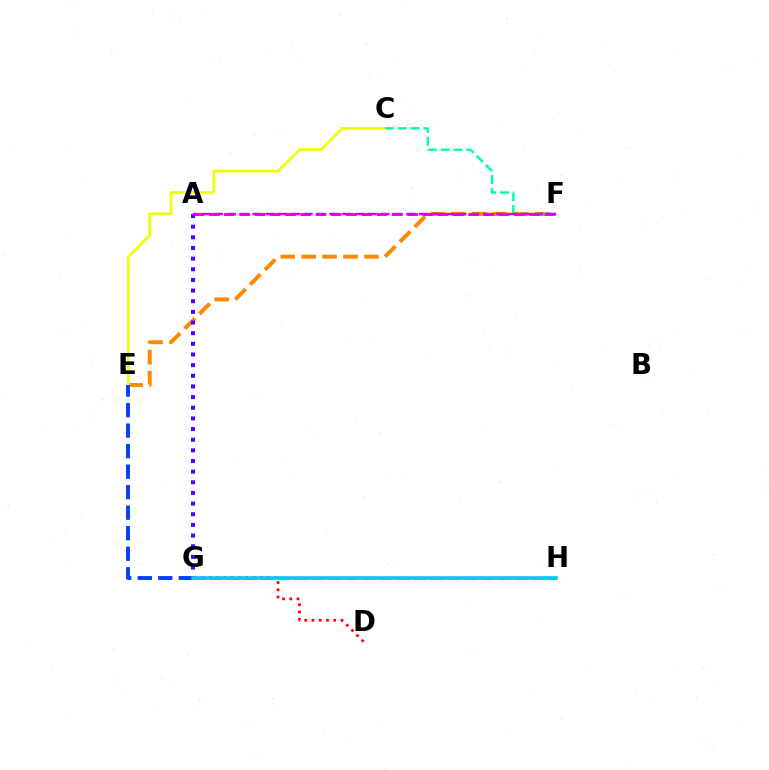{('E', 'F'): [{'color': '#ff8800', 'line_style': 'dashed', 'thickness': 2.84}], ('C', 'E'): [{'color': '#eeff00', 'line_style': 'solid', 'thickness': 1.94}], ('C', 'F'): [{'color': '#00ffaf', 'line_style': 'dashed', 'thickness': 1.74}], ('A', 'F'): [{'color': '#ff00a0', 'line_style': 'dashed', 'thickness': 2.07}, {'color': '#d600ff', 'line_style': 'dashed', 'thickness': 1.74}], ('E', 'G'): [{'color': '#003fff', 'line_style': 'dashed', 'thickness': 2.79}], ('D', 'G'): [{'color': '#ff0000', 'line_style': 'dotted', 'thickness': 1.97}], ('A', 'G'): [{'color': '#4f00ff', 'line_style': 'dotted', 'thickness': 2.89}], ('G', 'H'): [{'color': '#66ff00', 'line_style': 'dashed', 'thickness': 2.3}, {'color': '#00ff27', 'line_style': 'dashed', 'thickness': 1.54}, {'color': '#00c7ff', 'line_style': 'solid', 'thickness': 2.57}]}